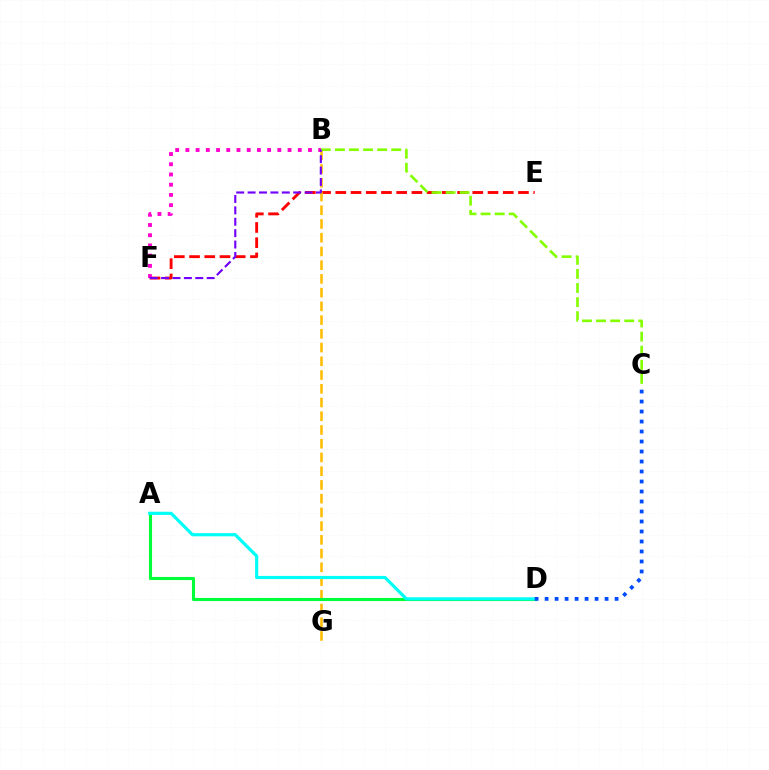{('E', 'F'): [{'color': '#ff0000', 'line_style': 'dashed', 'thickness': 2.07}], ('B', 'G'): [{'color': '#ffbd00', 'line_style': 'dashed', 'thickness': 1.87}], ('A', 'D'): [{'color': '#00ff39', 'line_style': 'solid', 'thickness': 2.24}, {'color': '#00fff6', 'line_style': 'solid', 'thickness': 2.29}], ('B', 'C'): [{'color': '#84ff00', 'line_style': 'dashed', 'thickness': 1.92}], ('B', 'F'): [{'color': '#ff00cf', 'line_style': 'dotted', 'thickness': 2.78}, {'color': '#7200ff', 'line_style': 'dashed', 'thickness': 1.55}], ('C', 'D'): [{'color': '#004bff', 'line_style': 'dotted', 'thickness': 2.72}]}